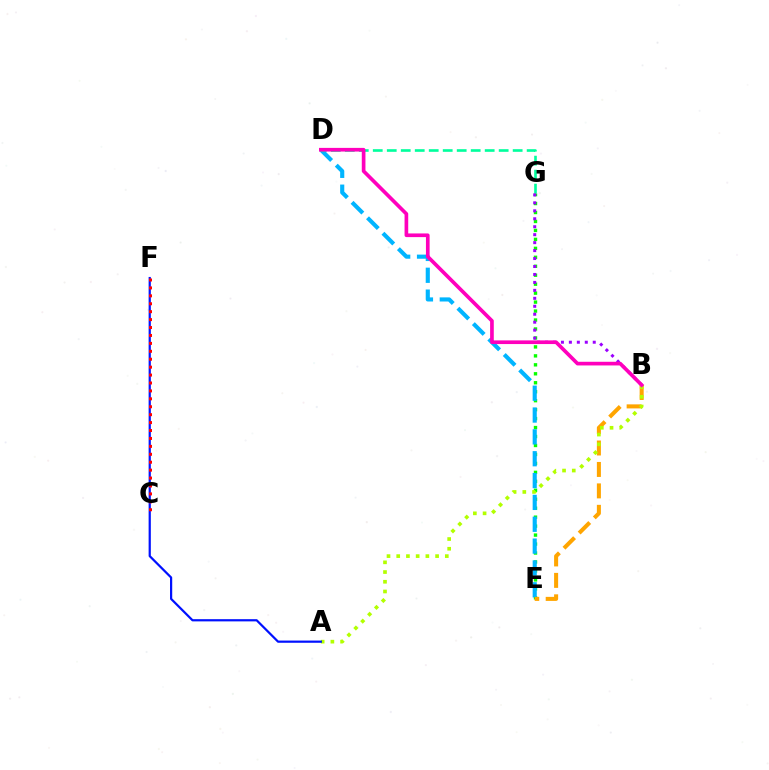{('E', 'G'): [{'color': '#08ff00', 'line_style': 'dotted', 'thickness': 2.43}], ('D', 'E'): [{'color': '#00b5ff', 'line_style': 'dashed', 'thickness': 2.97}], ('B', 'E'): [{'color': '#ffa500', 'line_style': 'dashed', 'thickness': 2.91}], ('A', 'B'): [{'color': '#b3ff00', 'line_style': 'dotted', 'thickness': 2.64}], ('A', 'F'): [{'color': '#0010ff', 'line_style': 'solid', 'thickness': 1.59}], ('D', 'G'): [{'color': '#00ff9d', 'line_style': 'dashed', 'thickness': 1.9}], ('C', 'F'): [{'color': '#ff0000', 'line_style': 'dotted', 'thickness': 2.15}], ('B', 'G'): [{'color': '#9b00ff', 'line_style': 'dotted', 'thickness': 2.16}], ('B', 'D'): [{'color': '#ff00bd', 'line_style': 'solid', 'thickness': 2.64}]}